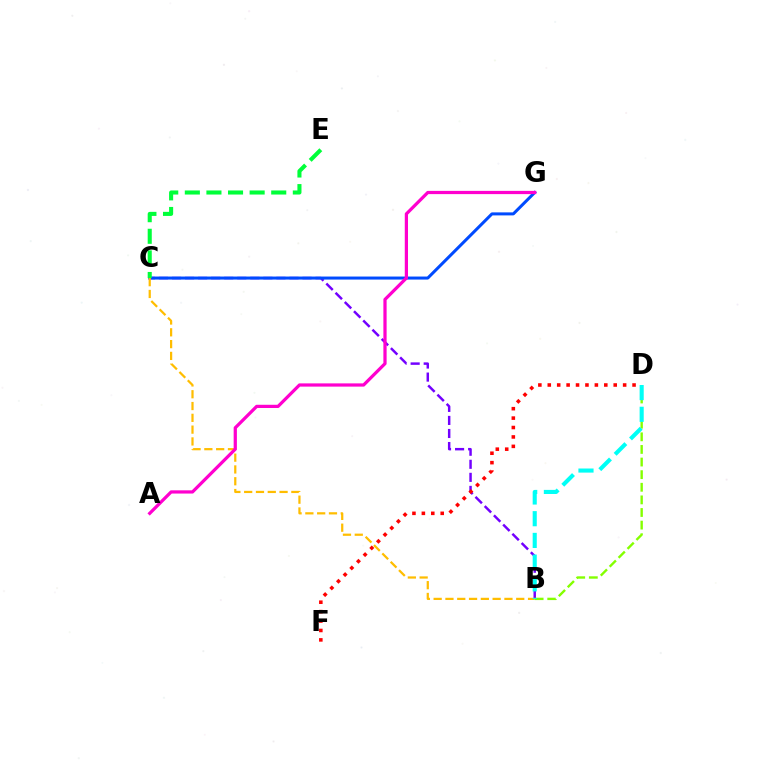{('B', 'C'): [{'color': '#7200ff', 'line_style': 'dashed', 'thickness': 1.77}, {'color': '#ffbd00', 'line_style': 'dashed', 'thickness': 1.6}], ('C', 'G'): [{'color': '#004bff', 'line_style': 'solid', 'thickness': 2.18}], ('D', 'F'): [{'color': '#ff0000', 'line_style': 'dotted', 'thickness': 2.56}], ('C', 'E'): [{'color': '#00ff39', 'line_style': 'dashed', 'thickness': 2.93}], ('B', 'D'): [{'color': '#84ff00', 'line_style': 'dashed', 'thickness': 1.71}, {'color': '#00fff6', 'line_style': 'dashed', 'thickness': 2.95}], ('A', 'G'): [{'color': '#ff00cf', 'line_style': 'solid', 'thickness': 2.33}]}